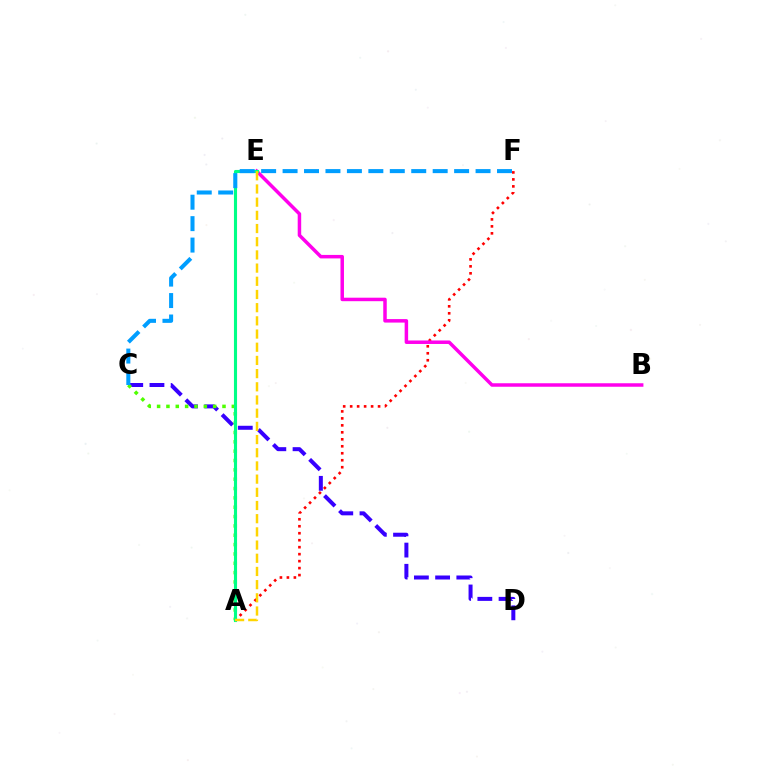{('C', 'D'): [{'color': '#3700ff', 'line_style': 'dashed', 'thickness': 2.88}], ('A', 'C'): [{'color': '#4fff00', 'line_style': 'dotted', 'thickness': 2.54}], ('A', 'F'): [{'color': '#ff0000', 'line_style': 'dotted', 'thickness': 1.9}], ('B', 'E'): [{'color': '#ff00ed', 'line_style': 'solid', 'thickness': 2.51}], ('A', 'E'): [{'color': '#00ff86', 'line_style': 'solid', 'thickness': 2.23}, {'color': '#ffd500', 'line_style': 'dashed', 'thickness': 1.79}], ('C', 'F'): [{'color': '#009eff', 'line_style': 'dashed', 'thickness': 2.91}]}